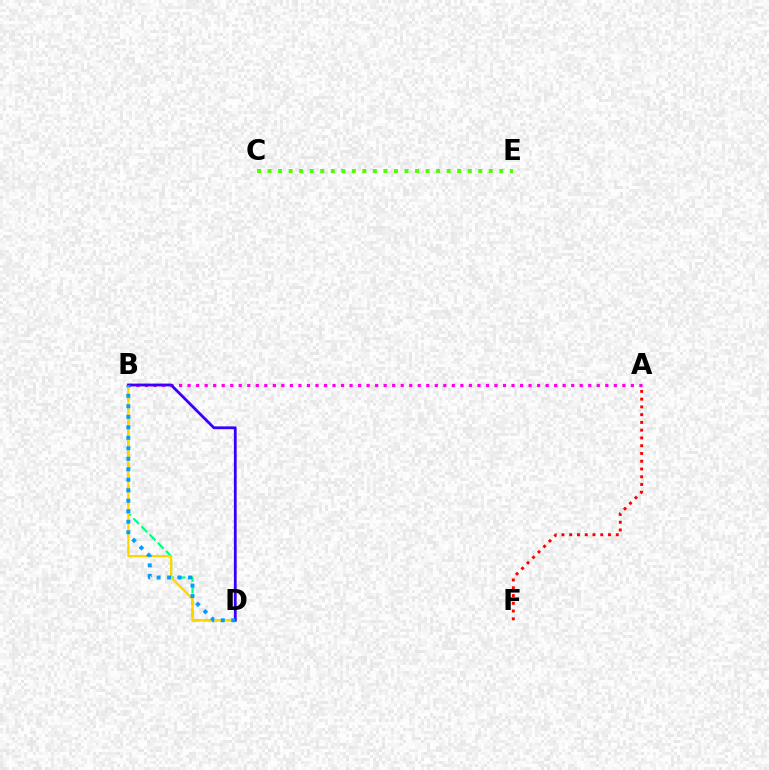{('A', 'B'): [{'color': '#ff00ed', 'line_style': 'dotted', 'thickness': 2.32}], ('A', 'F'): [{'color': '#ff0000', 'line_style': 'dotted', 'thickness': 2.11}], ('C', 'E'): [{'color': '#4fff00', 'line_style': 'dotted', 'thickness': 2.86}], ('B', 'D'): [{'color': '#00ff86', 'line_style': 'dashed', 'thickness': 1.57}, {'color': '#ffd500', 'line_style': 'solid', 'thickness': 1.61}, {'color': '#3700ff', 'line_style': 'solid', 'thickness': 2.01}, {'color': '#009eff', 'line_style': 'dotted', 'thickness': 2.85}]}